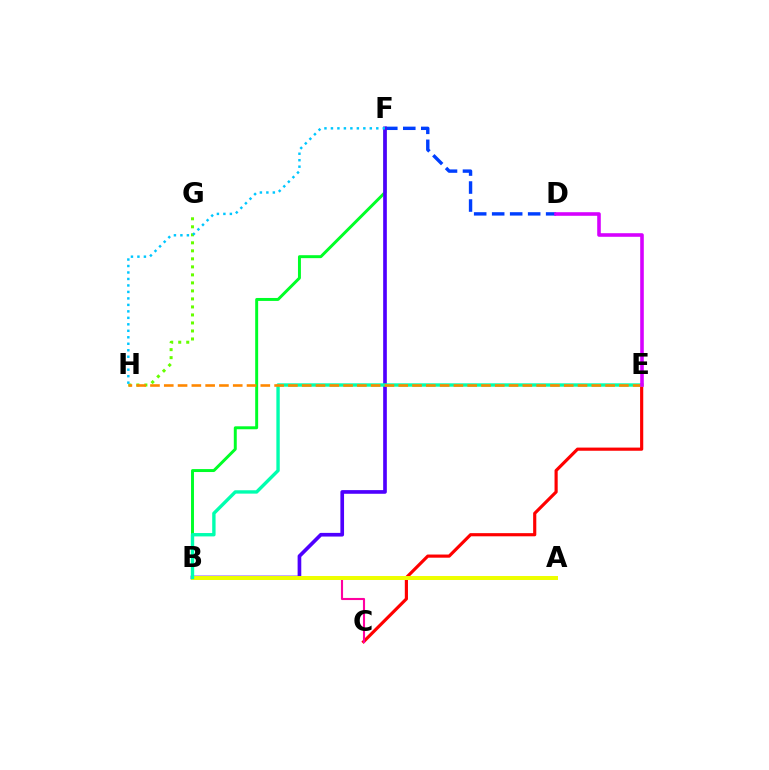{('C', 'E'): [{'color': '#ff0000', 'line_style': 'solid', 'thickness': 2.27}], ('D', 'F'): [{'color': '#003fff', 'line_style': 'dashed', 'thickness': 2.44}], ('B', 'F'): [{'color': '#00ff27', 'line_style': 'solid', 'thickness': 2.13}, {'color': '#4f00ff', 'line_style': 'solid', 'thickness': 2.64}], ('G', 'H'): [{'color': '#66ff00', 'line_style': 'dotted', 'thickness': 2.18}], ('B', 'C'): [{'color': '#ff00a0', 'line_style': 'solid', 'thickness': 1.52}], ('A', 'B'): [{'color': '#eeff00', 'line_style': 'solid', 'thickness': 2.87}], ('B', 'E'): [{'color': '#00ffaf', 'line_style': 'solid', 'thickness': 2.43}], ('E', 'H'): [{'color': '#ff8800', 'line_style': 'dashed', 'thickness': 1.87}], ('F', 'H'): [{'color': '#00c7ff', 'line_style': 'dotted', 'thickness': 1.76}], ('D', 'E'): [{'color': '#d600ff', 'line_style': 'solid', 'thickness': 2.58}]}